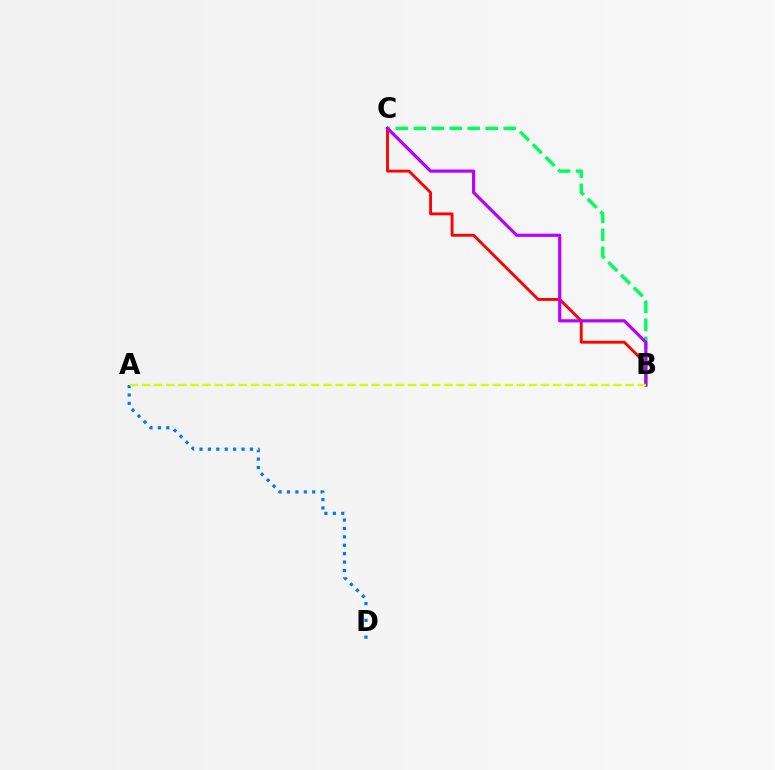{('A', 'D'): [{'color': '#0074ff', 'line_style': 'dotted', 'thickness': 2.28}], ('B', 'C'): [{'color': '#ff0000', 'line_style': 'solid', 'thickness': 2.05}, {'color': '#00ff5c', 'line_style': 'dashed', 'thickness': 2.44}, {'color': '#b900ff', 'line_style': 'solid', 'thickness': 2.28}], ('A', 'B'): [{'color': '#d1ff00', 'line_style': 'dashed', 'thickness': 1.64}]}